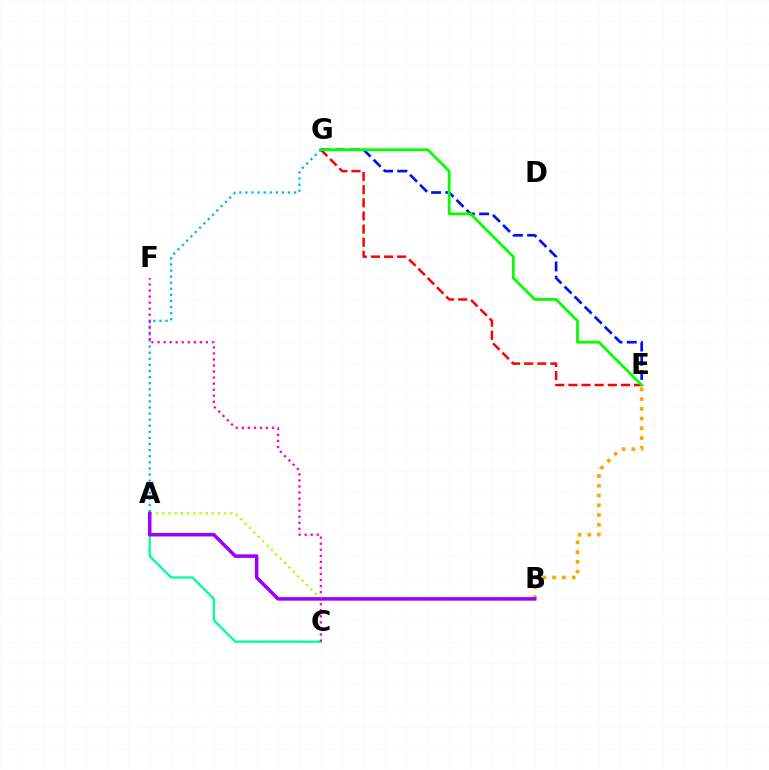{('E', 'G'): [{'color': '#ff0000', 'line_style': 'dashed', 'thickness': 1.78}, {'color': '#0010ff', 'line_style': 'dashed', 'thickness': 1.93}, {'color': '#08ff00', 'line_style': 'solid', 'thickness': 2.03}], ('A', 'C'): [{'color': '#00ff9d', 'line_style': 'solid', 'thickness': 1.66}], ('A', 'B'): [{'color': '#b3ff00', 'line_style': 'dotted', 'thickness': 1.68}, {'color': '#9b00ff', 'line_style': 'solid', 'thickness': 2.54}], ('B', 'E'): [{'color': '#ffa500', 'line_style': 'dotted', 'thickness': 2.65}], ('A', 'G'): [{'color': '#00b5ff', 'line_style': 'dotted', 'thickness': 1.65}], ('C', 'F'): [{'color': '#ff00bd', 'line_style': 'dotted', 'thickness': 1.64}]}